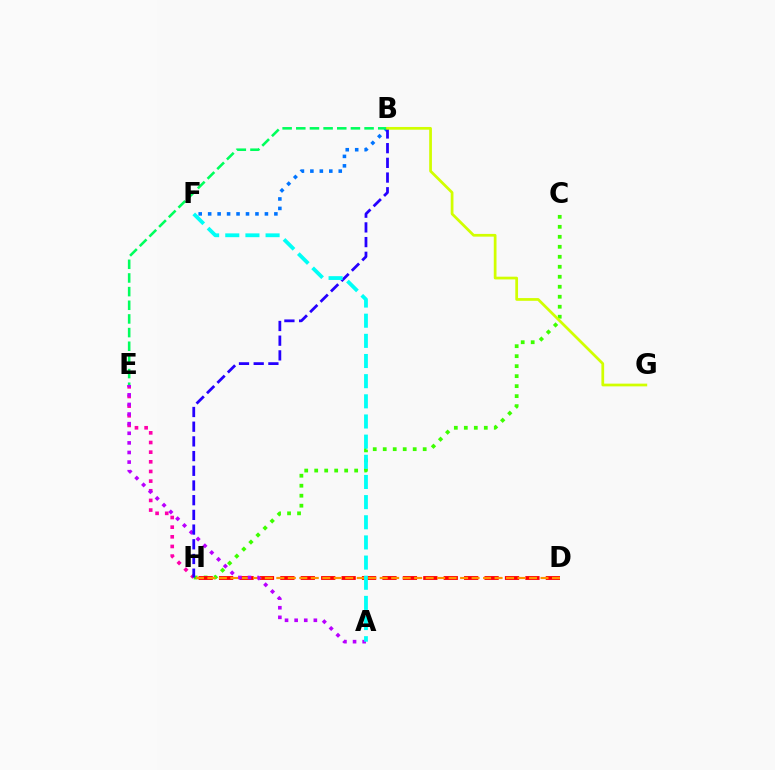{('B', 'F'): [{'color': '#0074ff', 'line_style': 'dotted', 'thickness': 2.57}], ('E', 'H'): [{'color': '#ff00ac', 'line_style': 'dotted', 'thickness': 2.62}], ('C', 'H'): [{'color': '#3dff00', 'line_style': 'dotted', 'thickness': 2.71}], ('D', 'H'): [{'color': '#ff0000', 'line_style': 'dashed', 'thickness': 2.77}, {'color': '#ff9400', 'line_style': 'dashed', 'thickness': 1.56}], ('B', 'E'): [{'color': '#00ff5c', 'line_style': 'dashed', 'thickness': 1.86}], ('A', 'E'): [{'color': '#b900ff', 'line_style': 'dotted', 'thickness': 2.61}], ('B', 'H'): [{'color': '#2500ff', 'line_style': 'dashed', 'thickness': 2.0}], ('B', 'G'): [{'color': '#d1ff00', 'line_style': 'solid', 'thickness': 1.97}], ('A', 'F'): [{'color': '#00fff6', 'line_style': 'dashed', 'thickness': 2.74}]}